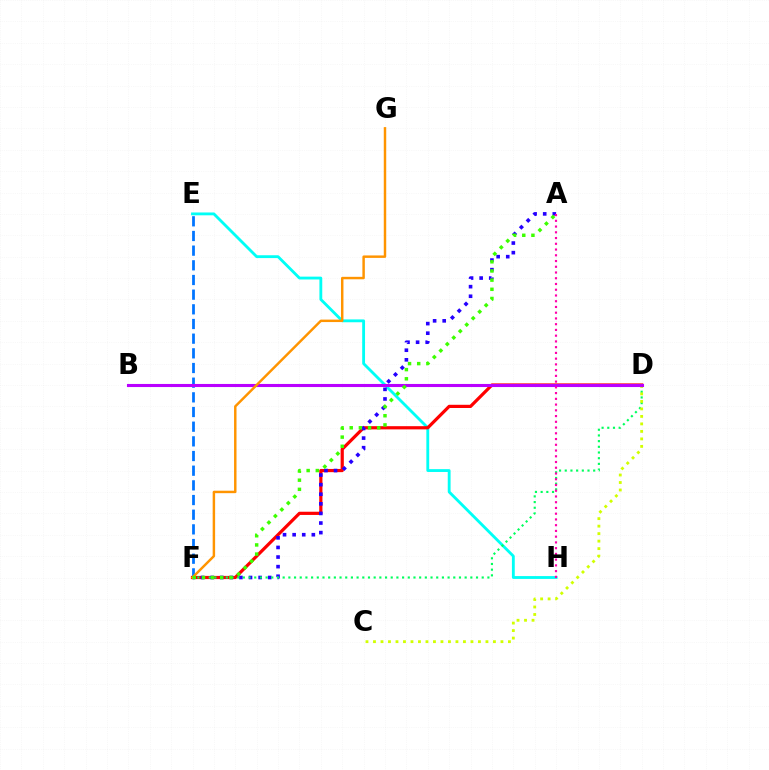{('E', 'H'): [{'color': '#00fff6', 'line_style': 'solid', 'thickness': 2.04}], ('D', 'F'): [{'color': '#ff0000', 'line_style': 'solid', 'thickness': 2.31}, {'color': '#00ff5c', 'line_style': 'dotted', 'thickness': 1.55}], ('A', 'F'): [{'color': '#2500ff', 'line_style': 'dotted', 'thickness': 2.61}, {'color': '#3dff00', 'line_style': 'dotted', 'thickness': 2.49}], ('E', 'F'): [{'color': '#0074ff', 'line_style': 'dashed', 'thickness': 1.99}], ('C', 'D'): [{'color': '#d1ff00', 'line_style': 'dotted', 'thickness': 2.04}], ('B', 'D'): [{'color': '#b900ff', 'line_style': 'solid', 'thickness': 2.22}], ('A', 'H'): [{'color': '#ff00ac', 'line_style': 'dotted', 'thickness': 1.56}], ('F', 'G'): [{'color': '#ff9400', 'line_style': 'solid', 'thickness': 1.77}]}